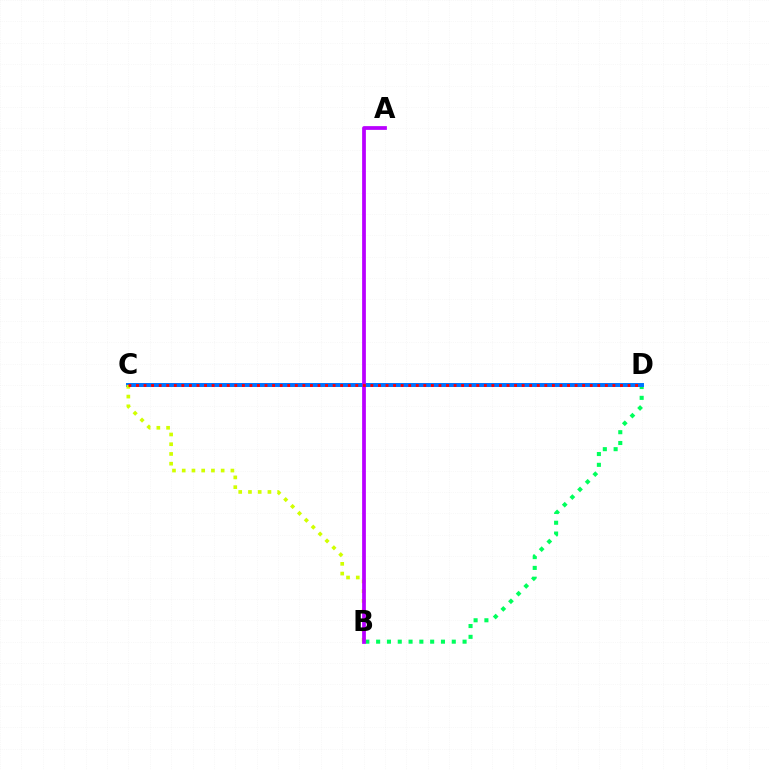{('B', 'D'): [{'color': '#00ff5c', 'line_style': 'dotted', 'thickness': 2.94}], ('C', 'D'): [{'color': '#0074ff', 'line_style': 'solid', 'thickness': 2.86}, {'color': '#ff0000', 'line_style': 'dotted', 'thickness': 2.05}], ('B', 'C'): [{'color': '#d1ff00', 'line_style': 'dotted', 'thickness': 2.65}], ('A', 'B'): [{'color': '#b900ff', 'line_style': 'solid', 'thickness': 2.7}]}